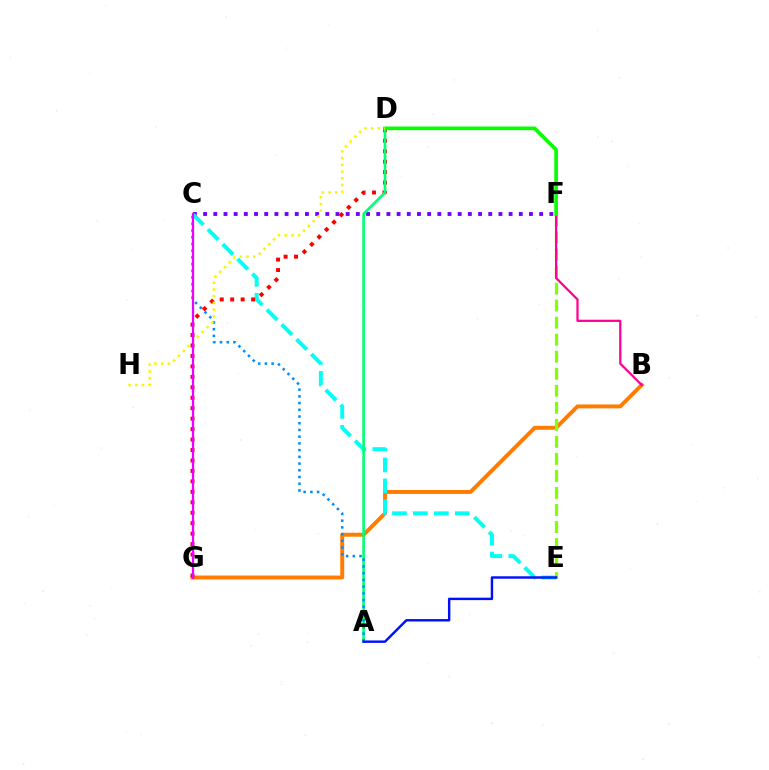{('C', 'F'): [{'color': '#7200ff', 'line_style': 'dotted', 'thickness': 2.77}], ('B', 'G'): [{'color': '#ff7c00', 'line_style': 'solid', 'thickness': 2.83}], ('E', 'F'): [{'color': '#84ff00', 'line_style': 'dashed', 'thickness': 2.31}], ('C', 'E'): [{'color': '#00fff6', 'line_style': 'dashed', 'thickness': 2.85}], ('D', 'G'): [{'color': '#ff0000', 'line_style': 'dotted', 'thickness': 2.84}], ('A', 'D'): [{'color': '#00ff74', 'line_style': 'solid', 'thickness': 1.9}], ('B', 'F'): [{'color': '#ff0094', 'line_style': 'solid', 'thickness': 1.63}], ('A', 'C'): [{'color': '#008cff', 'line_style': 'dotted', 'thickness': 1.83}], ('D', 'F'): [{'color': '#08ff00', 'line_style': 'solid', 'thickness': 2.65}], ('D', 'H'): [{'color': '#fcf500', 'line_style': 'dotted', 'thickness': 1.83}], ('A', 'E'): [{'color': '#0010ff', 'line_style': 'solid', 'thickness': 1.75}], ('C', 'G'): [{'color': '#ee00ff', 'line_style': 'solid', 'thickness': 1.61}]}